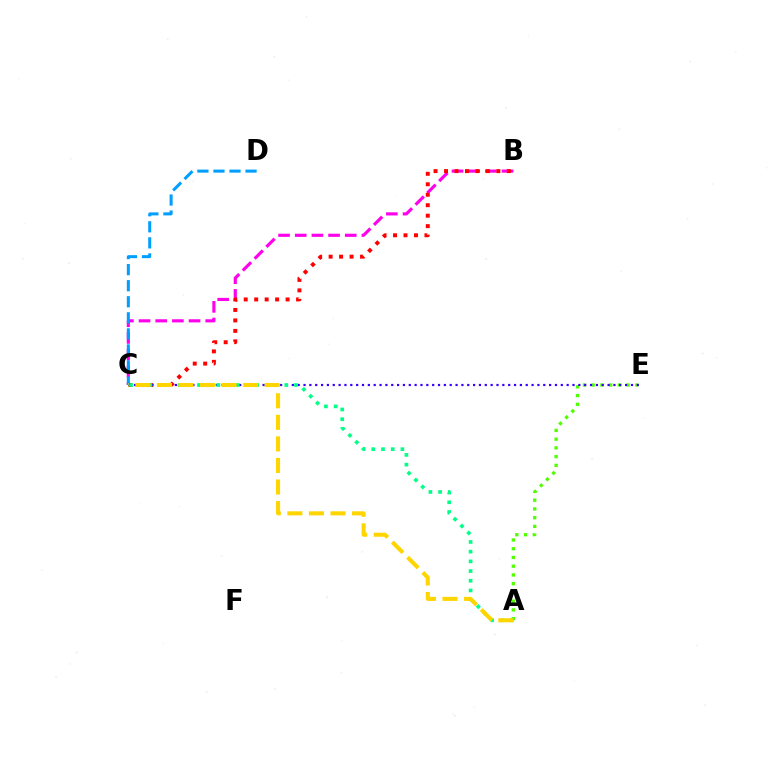{('B', 'C'): [{'color': '#ff00ed', 'line_style': 'dashed', 'thickness': 2.26}, {'color': '#ff0000', 'line_style': 'dotted', 'thickness': 2.84}], ('A', 'E'): [{'color': '#4fff00', 'line_style': 'dotted', 'thickness': 2.37}], ('C', 'E'): [{'color': '#3700ff', 'line_style': 'dotted', 'thickness': 1.59}], ('A', 'C'): [{'color': '#00ff86', 'line_style': 'dotted', 'thickness': 2.64}, {'color': '#ffd500', 'line_style': 'dashed', 'thickness': 2.93}], ('C', 'D'): [{'color': '#009eff', 'line_style': 'dashed', 'thickness': 2.18}]}